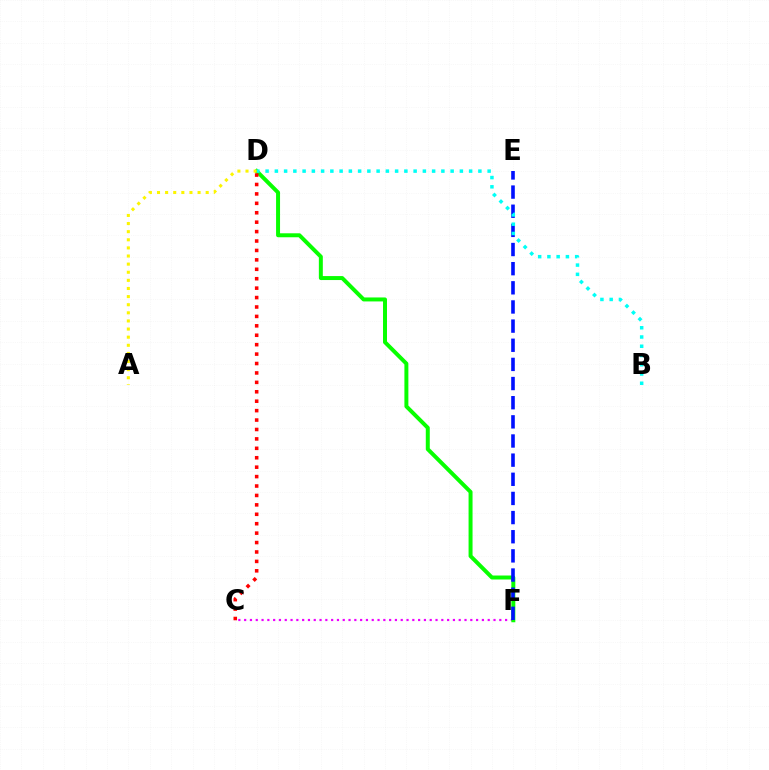{('C', 'F'): [{'color': '#ee00ff', 'line_style': 'dotted', 'thickness': 1.58}], ('D', 'F'): [{'color': '#08ff00', 'line_style': 'solid', 'thickness': 2.86}], ('C', 'D'): [{'color': '#ff0000', 'line_style': 'dotted', 'thickness': 2.56}], ('E', 'F'): [{'color': '#0010ff', 'line_style': 'dashed', 'thickness': 2.6}], ('B', 'D'): [{'color': '#00fff6', 'line_style': 'dotted', 'thickness': 2.51}], ('A', 'D'): [{'color': '#fcf500', 'line_style': 'dotted', 'thickness': 2.2}]}